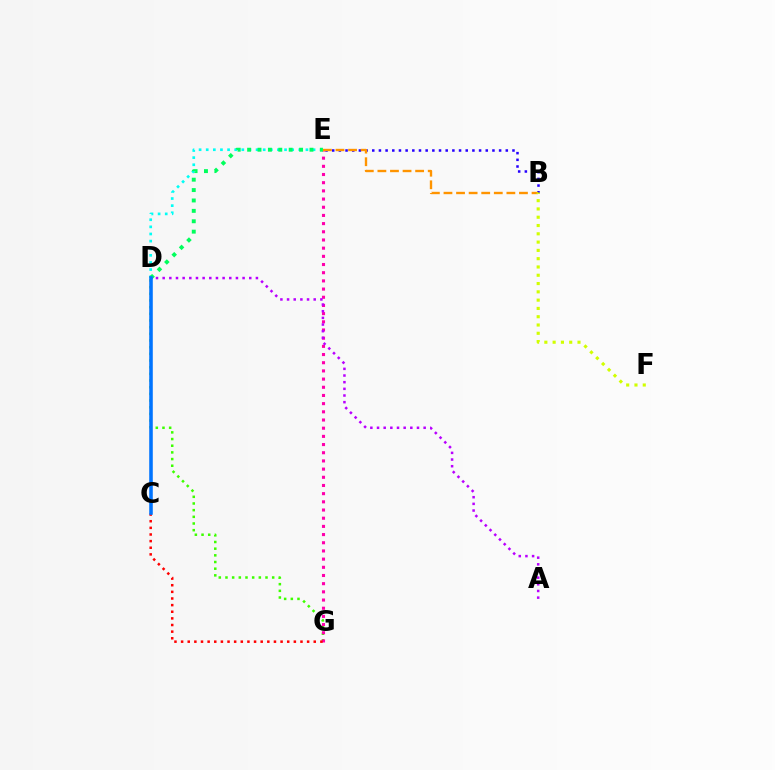{('D', 'G'): [{'color': '#3dff00', 'line_style': 'dotted', 'thickness': 1.81}], ('B', 'E'): [{'color': '#2500ff', 'line_style': 'dotted', 'thickness': 1.81}, {'color': '#ff9400', 'line_style': 'dashed', 'thickness': 1.71}], ('E', 'G'): [{'color': '#ff00ac', 'line_style': 'dotted', 'thickness': 2.22}], ('A', 'D'): [{'color': '#b900ff', 'line_style': 'dotted', 'thickness': 1.81}], ('B', 'F'): [{'color': '#d1ff00', 'line_style': 'dotted', 'thickness': 2.25}], ('D', 'E'): [{'color': '#00fff6', 'line_style': 'dotted', 'thickness': 1.94}, {'color': '#00ff5c', 'line_style': 'dotted', 'thickness': 2.82}], ('C', 'G'): [{'color': '#ff0000', 'line_style': 'dotted', 'thickness': 1.8}], ('C', 'D'): [{'color': '#0074ff', 'line_style': 'solid', 'thickness': 2.56}]}